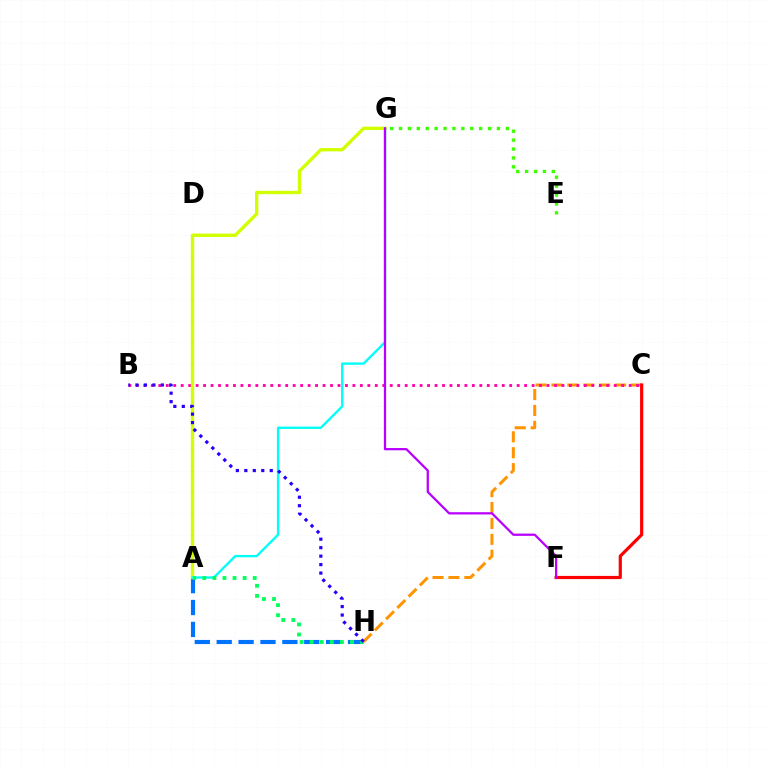{('C', 'H'): [{'color': '#ff9400', 'line_style': 'dashed', 'thickness': 2.16}], ('B', 'C'): [{'color': '#ff00ac', 'line_style': 'dotted', 'thickness': 2.03}], ('A', 'H'): [{'color': '#0074ff', 'line_style': 'dashed', 'thickness': 2.97}, {'color': '#00ff5c', 'line_style': 'dotted', 'thickness': 2.74}], ('C', 'F'): [{'color': '#ff0000', 'line_style': 'solid', 'thickness': 2.3}], ('A', 'G'): [{'color': '#d1ff00', 'line_style': 'solid', 'thickness': 2.42}, {'color': '#00fff6', 'line_style': 'solid', 'thickness': 1.69}], ('F', 'G'): [{'color': '#b900ff', 'line_style': 'solid', 'thickness': 1.62}], ('B', 'H'): [{'color': '#2500ff', 'line_style': 'dotted', 'thickness': 2.3}], ('E', 'G'): [{'color': '#3dff00', 'line_style': 'dotted', 'thickness': 2.42}]}